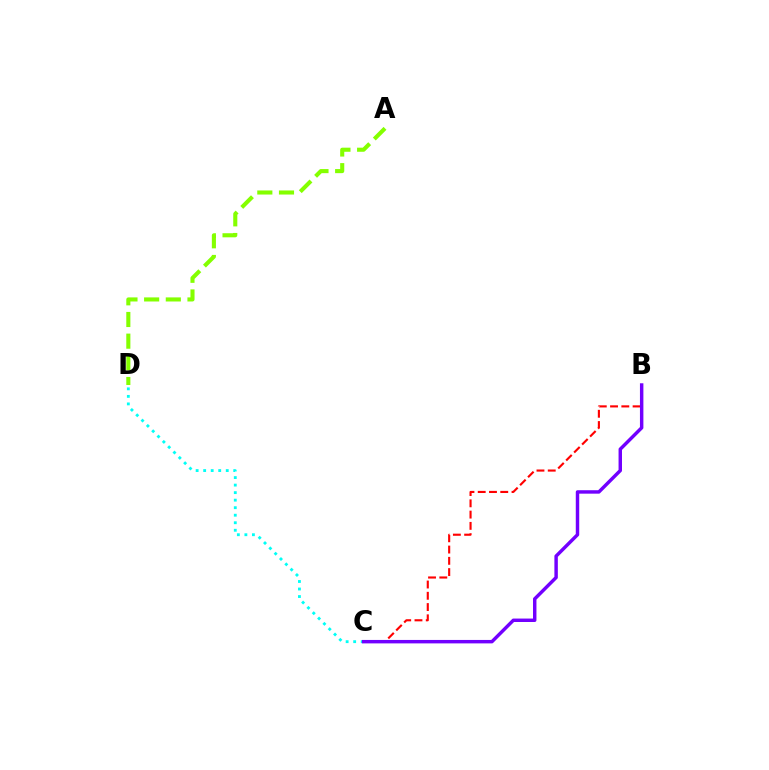{('B', 'C'): [{'color': '#ff0000', 'line_style': 'dashed', 'thickness': 1.53}, {'color': '#7200ff', 'line_style': 'solid', 'thickness': 2.48}], ('C', 'D'): [{'color': '#00fff6', 'line_style': 'dotted', 'thickness': 2.05}], ('A', 'D'): [{'color': '#84ff00', 'line_style': 'dashed', 'thickness': 2.94}]}